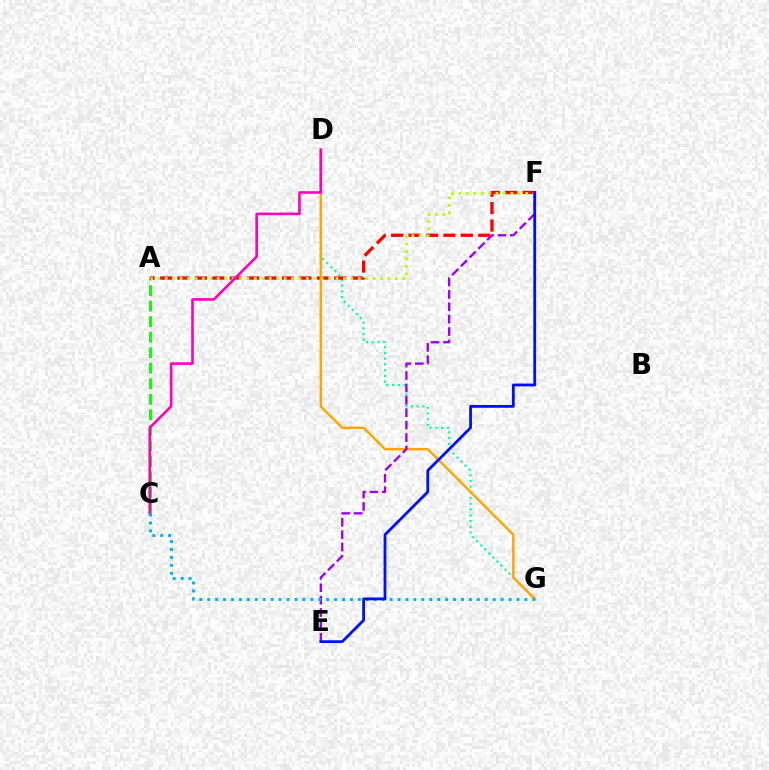{('A', 'C'): [{'color': '#08ff00', 'line_style': 'dashed', 'thickness': 2.11}], ('D', 'G'): [{'color': '#00ff9d', 'line_style': 'dotted', 'thickness': 1.56}, {'color': '#ffa500', 'line_style': 'solid', 'thickness': 1.76}], ('A', 'F'): [{'color': '#ff0000', 'line_style': 'dashed', 'thickness': 2.37}, {'color': '#b3ff00', 'line_style': 'dotted', 'thickness': 2.02}], ('E', 'F'): [{'color': '#9b00ff', 'line_style': 'dashed', 'thickness': 1.68}, {'color': '#0010ff', 'line_style': 'solid', 'thickness': 2.01}], ('C', 'D'): [{'color': '#ff00bd', 'line_style': 'solid', 'thickness': 1.88}], ('C', 'G'): [{'color': '#00b5ff', 'line_style': 'dotted', 'thickness': 2.15}]}